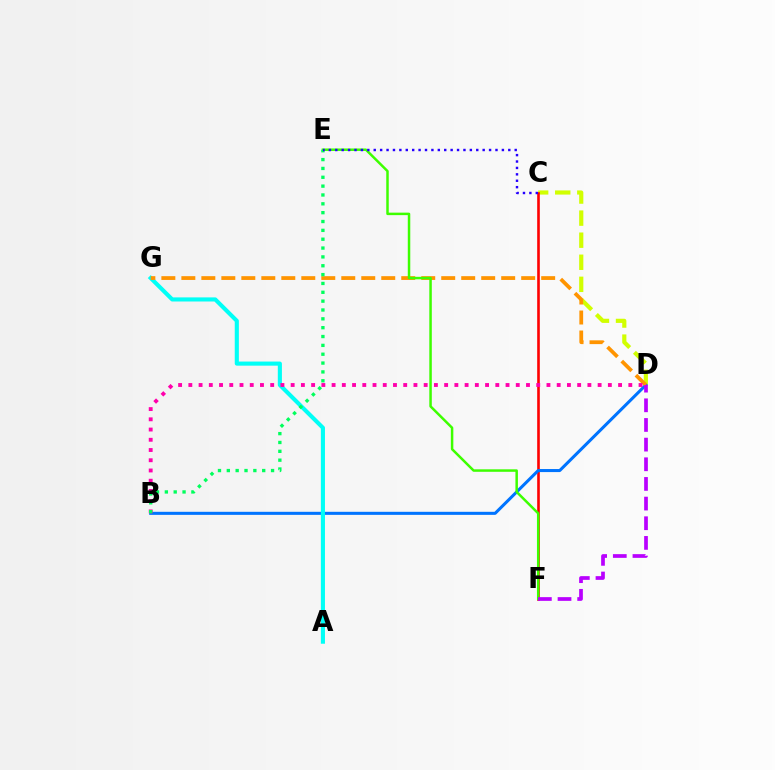{('C', 'D'): [{'color': '#d1ff00', 'line_style': 'dashed', 'thickness': 3.0}], ('C', 'F'): [{'color': '#ff0000', 'line_style': 'solid', 'thickness': 1.89}], ('B', 'D'): [{'color': '#0074ff', 'line_style': 'solid', 'thickness': 2.2}, {'color': '#ff00ac', 'line_style': 'dotted', 'thickness': 2.78}], ('A', 'G'): [{'color': '#00fff6', 'line_style': 'solid', 'thickness': 2.96}], ('D', 'G'): [{'color': '#ff9400', 'line_style': 'dashed', 'thickness': 2.72}], ('E', 'F'): [{'color': '#3dff00', 'line_style': 'solid', 'thickness': 1.79}], ('B', 'E'): [{'color': '#00ff5c', 'line_style': 'dotted', 'thickness': 2.4}], ('D', 'F'): [{'color': '#b900ff', 'line_style': 'dashed', 'thickness': 2.67}], ('C', 'E'): [{'color': '#2500ff', 'line_style': 'dotted', 'thickness': 1.74}]}